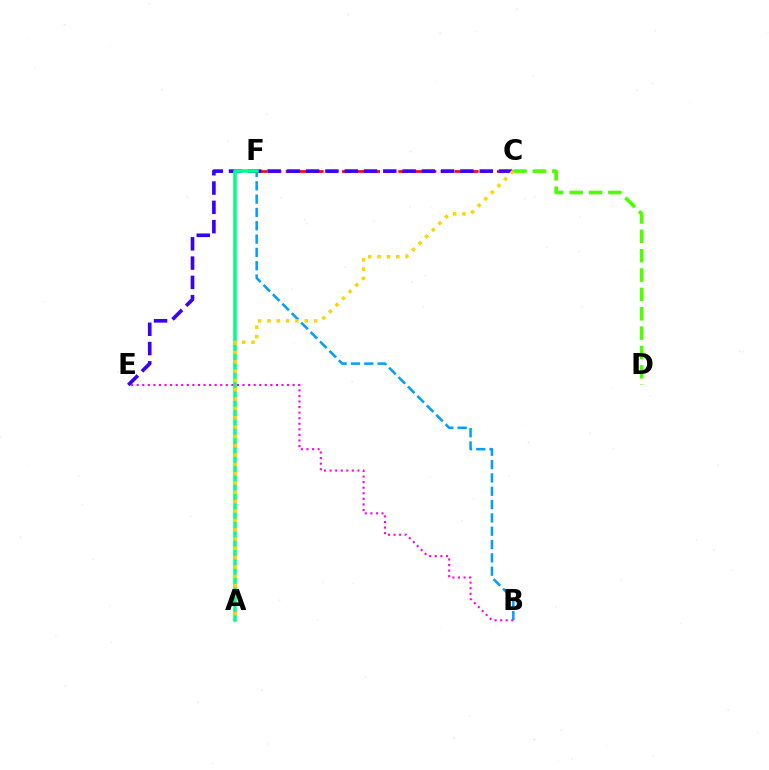{('B', 'F'): [{'color': '#009eff', 'line_style': 'dashed', 'thickness': 1.81}], ('C', 'F'): [{'color': '#ff0000', 'line_style': 'dashed', 'thickness': 1.91}], ('C', 'E'): [{'color': '#3700ff', 'line_style': 'dashed', 'thickness': 2.62}], ('C', 'D'): [{'color': '#4fff00', 'line_style': 'dashed', 'thickness': 2.63}], ('A', 'F'): [{'color': '#00ff86', 'line_style': 'solid', 'thickness': 2.55}], ('A', 'C'): [{'color': '#ffd500', 'line_style': 'dotted', 'thickness': 2.53}], ('B', 'E'): [{'color': '#ff00ed', 'line_style': 'dotted', 'thickness': 1.51}]}